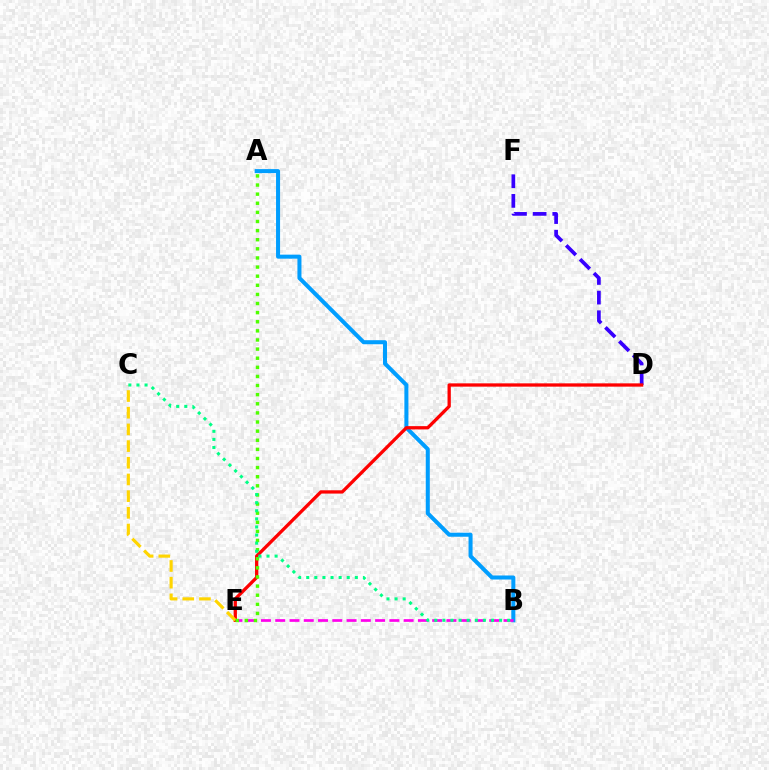{('A', 'B'): [{'color': '#009eff', 'line_style': 'solid', 'thickness': 2.9}], ('B', 'E'): [{'color': '#ff00ed', 'line_style': 'dashed', 'thickness': 1.94}], ('D', 'F'): [{'color': '#3700ff', 'line_style': 'dashed', 'thickness': 2.67}], ('D', 'E'): [{'color': '#ff0000', 'line_style': 'solid', 'thickness': 2.37}], ('C', 'E'): [{'color': '#ffd500', 'line_style': 'dashed', 'thickness': 2.27}], ('A', 'E'): [{'color': '#4fff00', 'line_style': 'dotted', 'thickness': 2.48}], ('B', 'C'): [{'color': '#00ff86', 'line_style': 'dotted', 'thickness': 2.2}]}